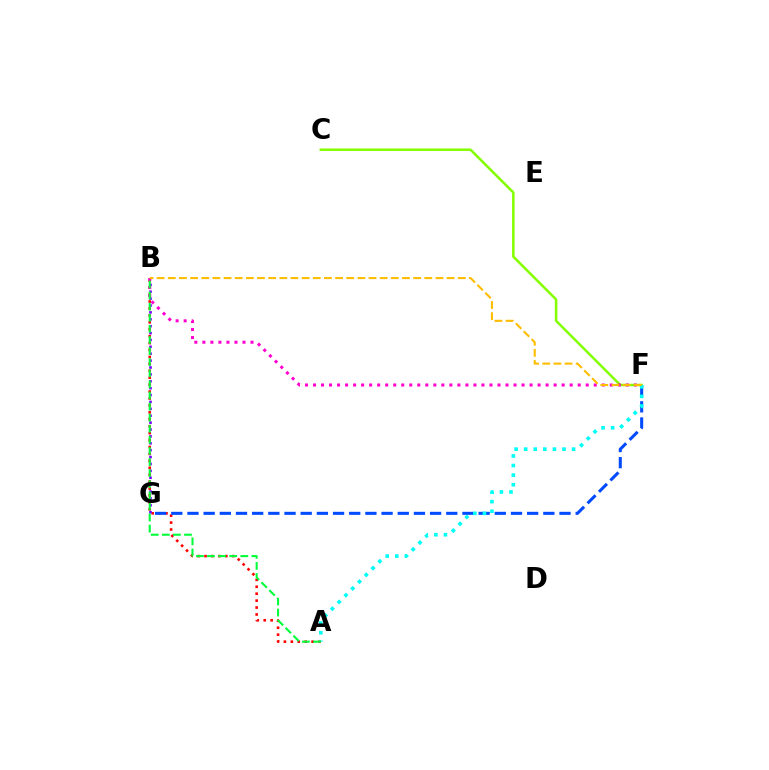{('A', 'B'): [{'color': '#ff0000', 'line_style': 'dotted', 'thickness': 1.88}, {'color': '#00ff39', 'line_style': 'dashed', 'thickness': 1.51}], ('C', 'F'): [{'color': '#84ff00', 'line_style': 'solid', 'thickness': 1.81}], ('B', 'G'): [{'color': '#7200ff', 'line_style': 'dotted', 'thickness': 1.87}], ('F', 'G'): [{'color': '#004bff', 'line_style': 'dashed', 'thickness': 2.2}], ('A', 'F'): [{'color': '#00fff6', 'line_style': 'dotted', 'thickness': 2.6}], ('B', 'F'): [{'color': '#ff00cf', 'line_style': 'dotted', 'thickness': 2.18}, {'color': '#ffbd00', 'line_style': 'dashed', 'thickness': 1.52}]}